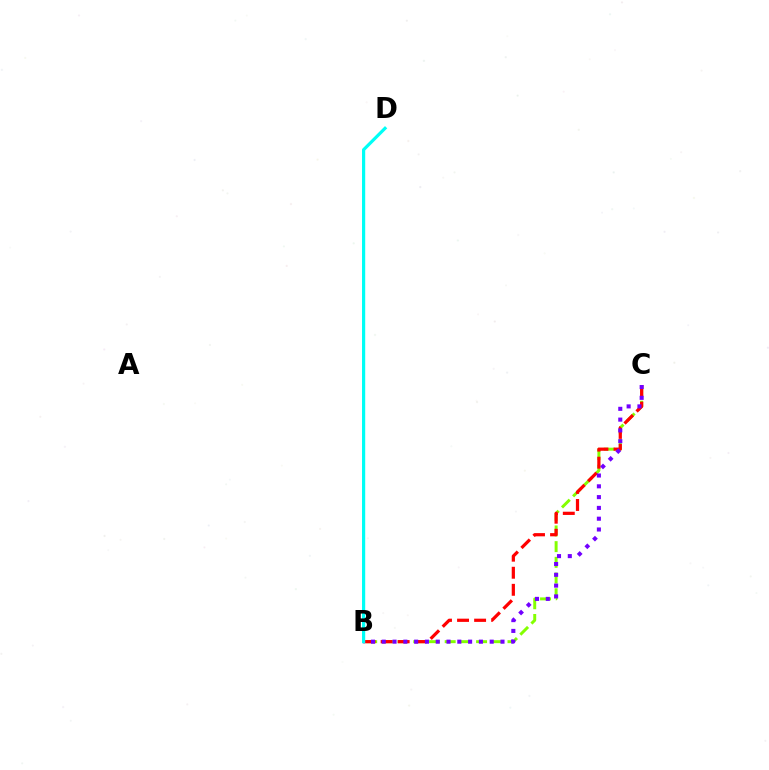{('B', 'C'): [{'color': '#84ff00', 'line_style': 'dashed', 'thickness': 2.13}, {'color': '#ff0000', 'line_style': 'dashed', 'thickness': 2.32}, {'color': '#7200ff', 'line_style': 'dotted', 'thickness': 2.93}], ('B', 'D'): [{'color': '#00fff6', 'line_style': 'solid', 'thickness': 2.3}]}